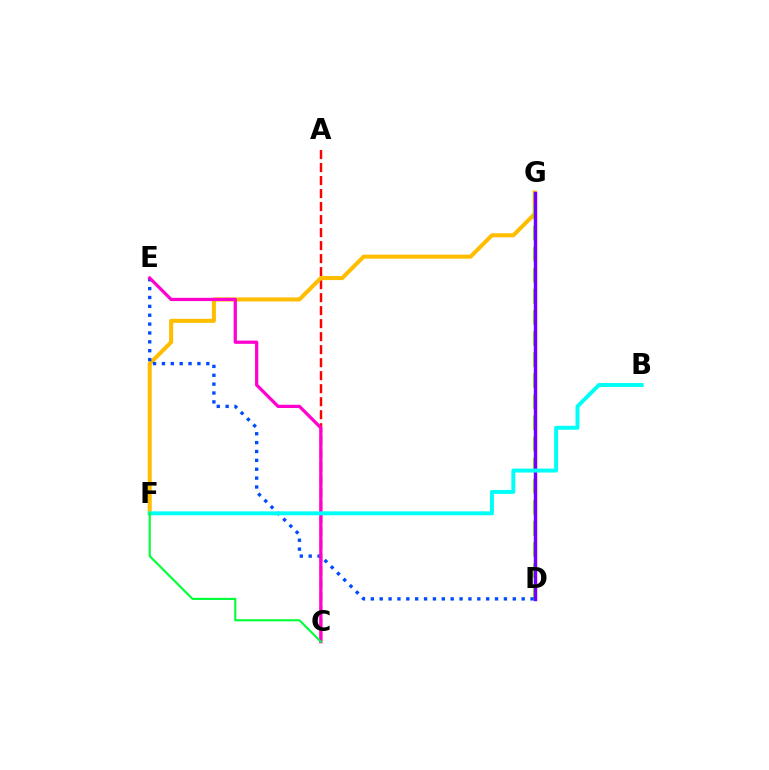{('A', 'C'): [{'color': '#ff0000', 'line_style': 'dashed', 'thickness': 1.77}], ('F', 'G'): [{'color': '#ffbd00', 'line_style': 'solid', 'thickness': 2.92}], ('D', 'G'): [{'color': '#84ff00', 'line_style': 'dashed', 'thickness': 2.87}, {'color': '#7200ff', 'line_style': 'solid', 'thickness': 2.48}], ('D', 'E'): [{'color': '#004bff', 'line_style': 'dotted', 'thickness': 2.41}], ('C', 'E'): [{'color': '#ff00cf', 'line_style': 'solid', 'thickness': 2.33}], ('B', 'F'): [{'color': '#00fff6', 'line_style': 'solid', 'thickness': 2.84}], ('C', 'F'): [{'color': '#00ff39', 'line_style': 'solid', 'thickness': 1.54}]}